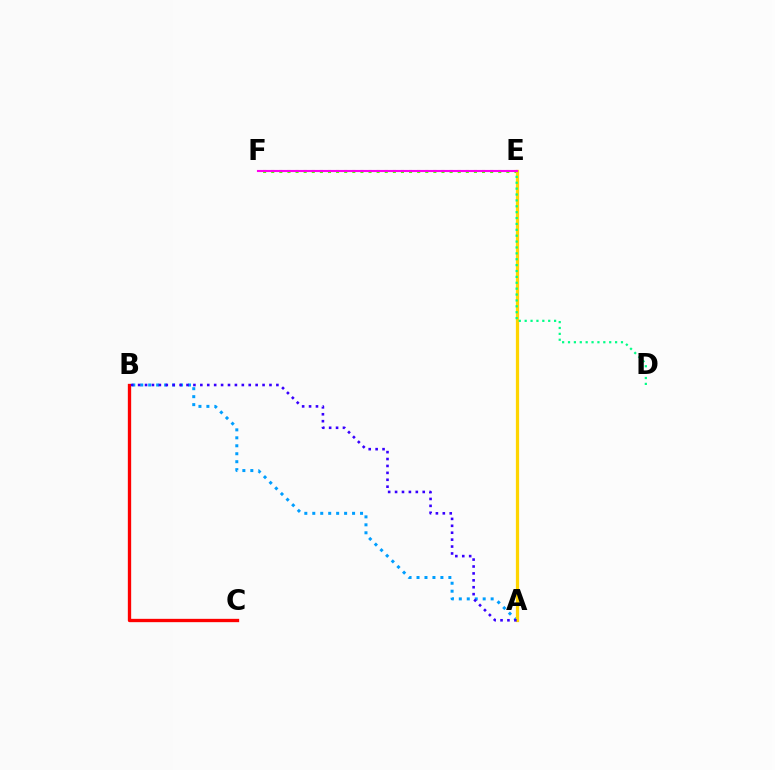{('B', 'C'): [{'color': '#ff0000', 'line_style': 'solid', 'thickness': 2.39}], ('E', 'F'): [{'color': '#4fff00', 'line_style': 'dotted', 'thickness': 2.2}, {'color': '#ff00ed', 'line_style': 'solid', 'thickness': 1.52}], ('A', 'B'): [{'color': '#009eff', 'line_style': 'dotted', 'thickness': 2.16}, {'color': '#3700ff', 'line_style': 'dotted', 'thickness': 1.88}], ('A', 'E'): [{'color': '#ffd500', 'line_style': 'solid', 'thickness': 2.34}], ('D', 'E'): [{'color': '#00ff86', 'line_style': 'dotted', 'thickness': 1.6}]}